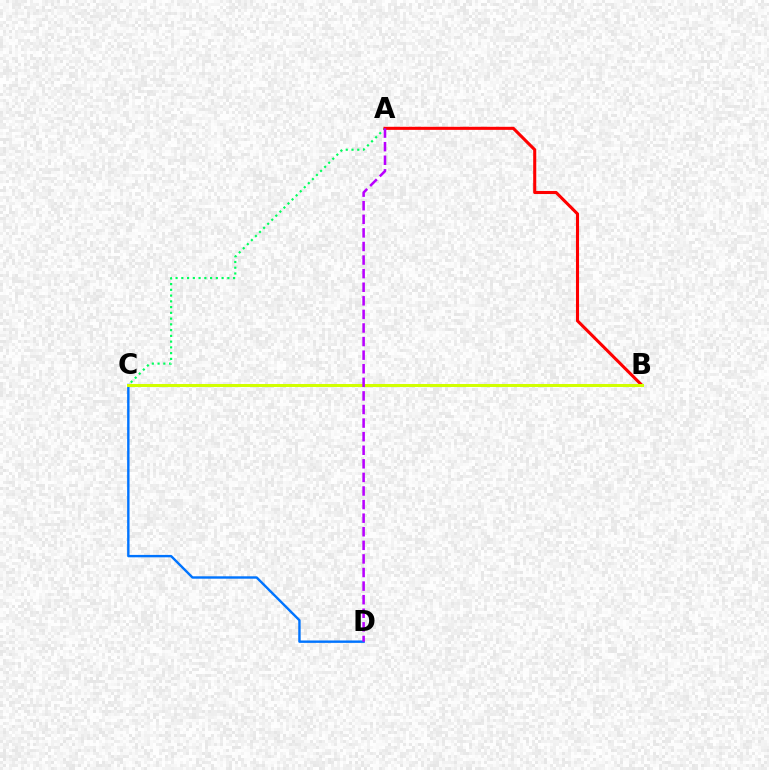{('C', 'D'): [{'color': '#0074ff', 'line_style': 'solid', 'thickness': 1.73}], ('A', 'C'): [{'color': '#00ff5c', 'line_style': 'dotted', 'thickness': 1.56}], ('A', 'B'): [{'color': '#ff0000', 'line_style': 'solid', 'thickness': 2.21}], ('B', 'C'): [{'color': '#d1ff00', 'line_style': 'solid', 'thickness': 2.18}], ('A', 'D'): [{'color': '#b900ff', 'line_style': 'dashed', 'thickness': 1.85}]}